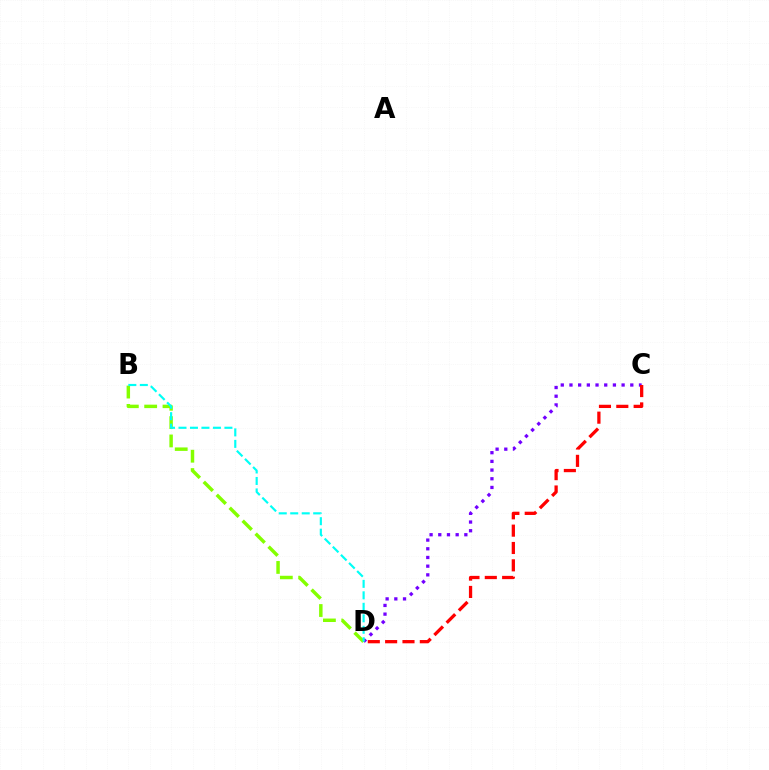{('C', 'D'): [{'color': '#7200ff', 'line_style': 'dotted', 'thickness': 2.36}, {'color': '#ff0000', 'line_style': 'dashed', 'thickness': 2.36}], ('B', 'D'): [{'color': '#84ff00', 'line_style': 'dashed', 'thickness': 2.49}, {'color': '#00fff6', 'line_style': 'dashed', 'thickness': 1.56}]}